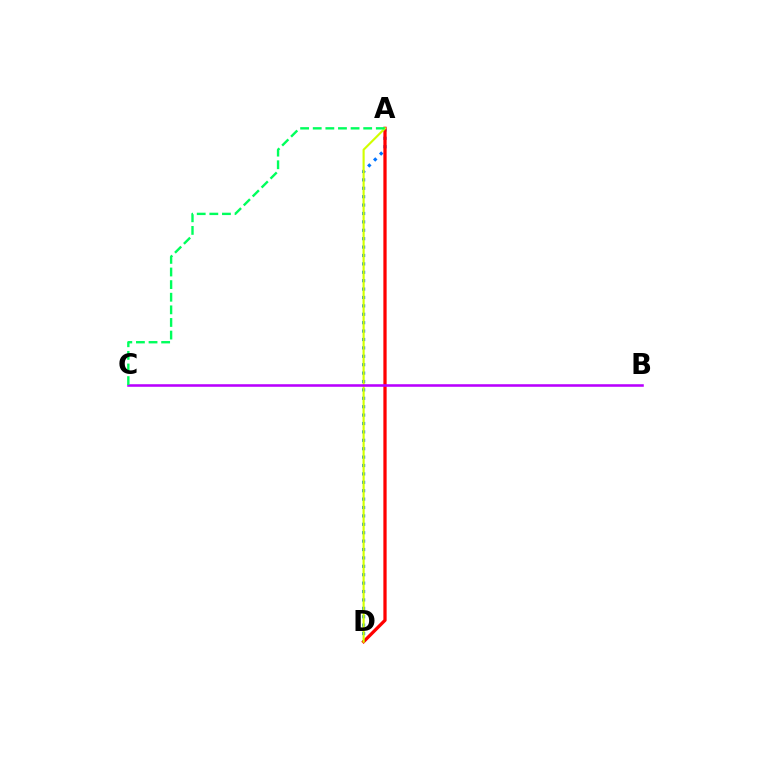{('A', 'D'): [{'color': '#0074ff', 'line_style': 'dotted', 'thickness': 2.28}, {'color': '#ff0000', 'line_style': 'solid', 'thickness': 2.35}, {'color': '#d1ff00', 'line_style': 'solid', 'thickness': 1.54}], ('B', 'C'): [{'color': '#b900ff', 'line_style': 'solid', 'thickness': 1.85}], ('A', 'C'): [{'color': '#00ff5c', 'line_style': 'dashed', 'thickness': 1.71}]}